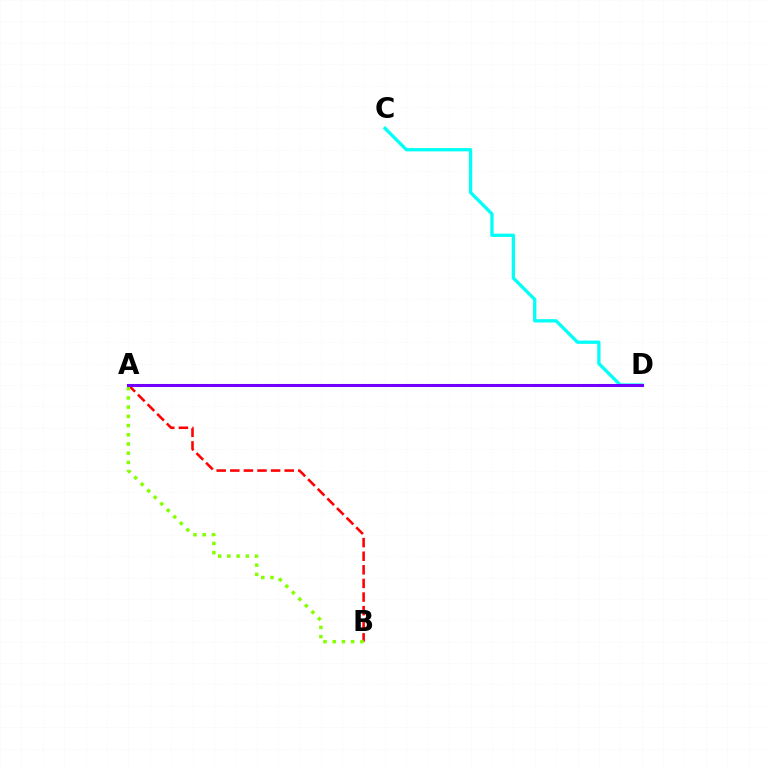{('A', 'B'): [{'color': '#ff0000', 'line_style': 'dashed', 'thickness': 1.85}, {'color': '#84ff00', 'line_style': 'dotted', 'thickness': 2.5}], ('C', 'D'): [{'color': '#00fff6', 'line_style': 'solid', 'thickness': 2.37}], ('A', 'D'): [{'color': '#7200ff', 'line_style': 'solid', 'thickness': 2.21}]}